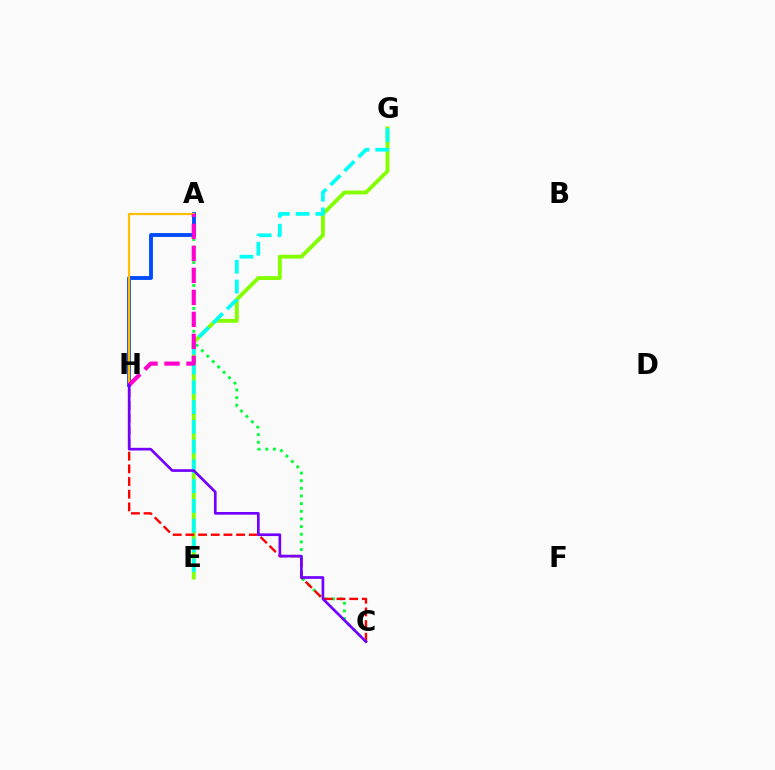{('A', 'C'): [{'color': '#00ff39', 'line_style': 'dotted', 'thickness': 2.08}], ('A', 'H'): [{'color': '#004bff', 'line_style': 'solid', 'thickness': 2.78}, {'color': '#ffbd00', 'line_style': 'solid', 'thickness': 1.59}, {'color': '#ff00cf', 'line_style': 'dashed', 'thickness': 2.99}], ('E', 'G'): [{'color': '#84ff00', 'line_style': 'solid', 'thickness': 2.78}, {'color': '#00fff6', 'line_style': 'dashed', 'thickness': 2.69}], ('C', 'H'): [{'color': '#ff0000', 'line_style': 'dashed', 'thickness': 1.72}, {'color': '#7200ff', 'line_style': 'solid', 'thickness': 1.93}]}